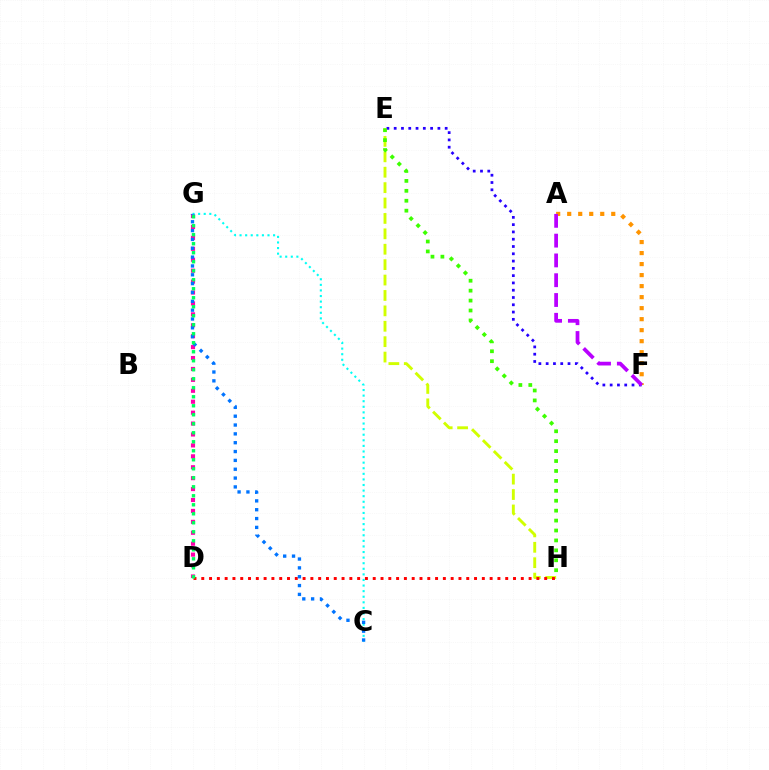{('D', 'G'): [{'color': '#ff00ac', 'line_style': 'dotted', 'thickness': 2.97}, {'color': '#00ff5c', 'line_style': 'dotted', 'thickness': 2.45}], ('C', 'G'): [{'color': '#00fff6', 'line_style': 'dotted', 'thickness': 1.52}, {'color': '#0074ff', 'line_style': 'dotted', 'thickness': 2.4}], ('A', 'F'): [{'color': '#ff9400', 'line_style': 'dotted', 'thickness': 2.99}, {'color': '#b900ff', 'line_style': 'dashed', 'thickness': 2.69}], ('E', 'H'): [{'color': '#d1ff00', 'line_style': 'dashed', 'thickness': 2.09}, {'color': '#3dff00', 'line_style': 'dotted', 'thickness': 2.7}], ('D', 'H'): [{'color': '#ff0000', 'line_style': 'dotted', 'thickness': 2.12}], ('E', 'F'): [{'color': '#2500ff', 'line_style': 'dotted', 'thickness': 1.98}]}